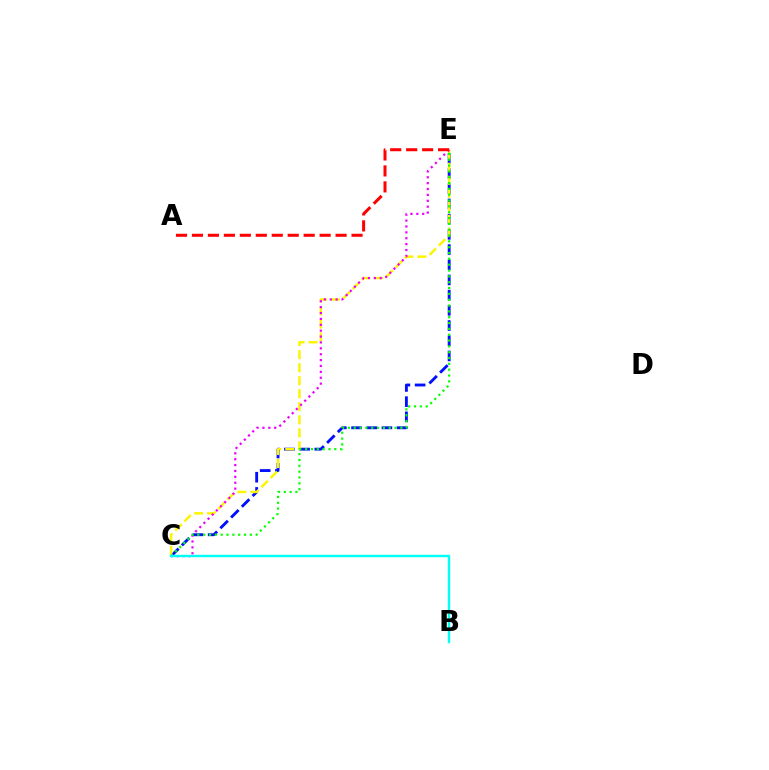{('C', 'E'): [{'color': '#0010ff', 'line_style': 'dashed', 'thickness': 2.06}, {'color': '#fcf500', 'line_style': 'dashed', 'thickness': 1.77}, {'color': '#ee00ff', 'line_style': 'dotted', 'thickness': 1.6}, {'color': '#08ff00', 'line_style': 'dotted', 'thickness': 1.58}], ('A', 'E'): [{'color': '#ff0000', 'line_style': 'dashed', 'thickness': 2.17}], ('B', 'C'): [{'color': '#00fff6', 'line_style': 'solid', 'thickness': 1.74}]}